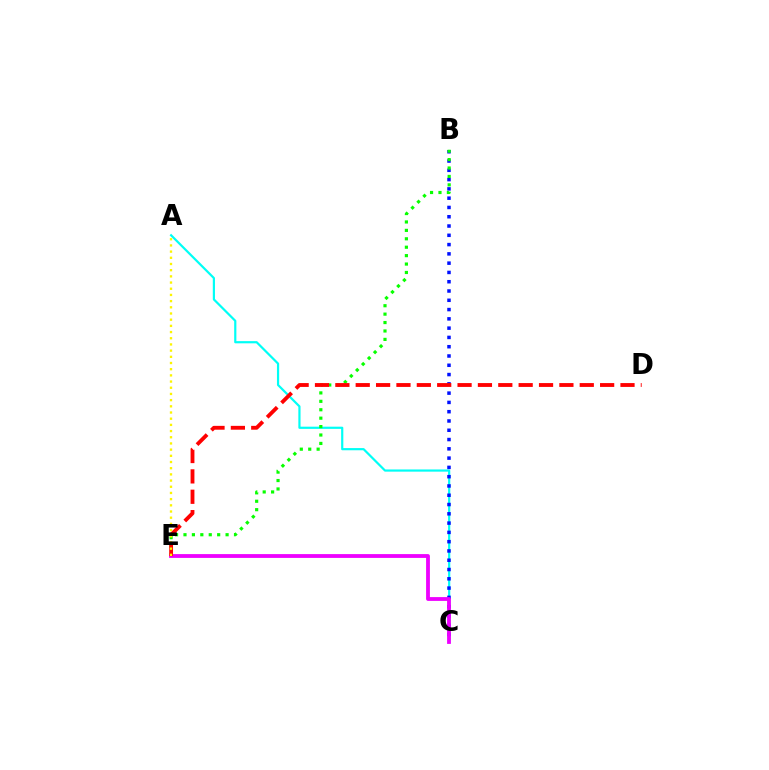{('A', 'C'): [{'color': '#00fff6', 'line_style': 'solid', 'thickness': 1.58}], ('B', 'C'): [{'color': '#0010ff', 'line_style': 'dotted', 'thickness': 2.52}], ('B', 'E'): [{'color': '#08ff00', 'line_style': 'dotted', 'thickness': 2.29}], ('C', 'E'): [{'color': '#ee00ff', 'line_style': 'solid', 'thickness': 2.74}], ('D', 'E'): [{'color': '#ff0000', 'line_style': 'dashed', 'thickness': 2.77}], ('A', 'E'): [{'color': '#fcf500', 'line_style': 'dotted', 'thickness': 1.68}]}